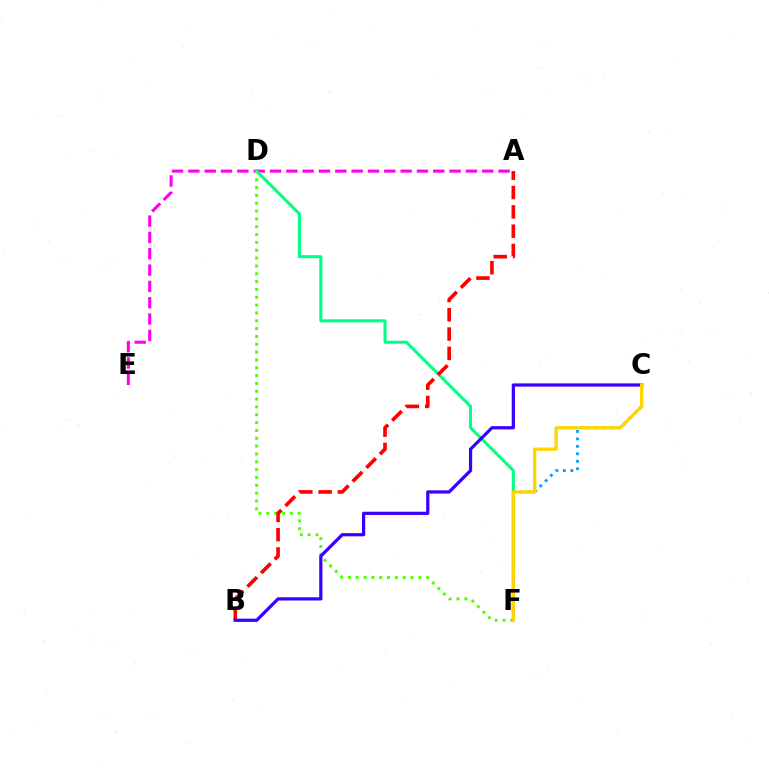{('A', 'E'): [{'color': '#ff00ed', 'line_style': 'dashed', 'thickness': 2.22}], ('D', 'F'): [{'color': '#00ff86', 'line_style': 'solid', 'thickness': 2.18}, {'color': '#4fff00', 'line_style': 'dotted', 'thickness': 2.13}], ('C', 'F'): [{'color': '#009eff', 'line_style': 'dotted', 'thickness': 2.03}, {'color': '#ffd500', 'line_style': 'solid', 'thickness': 2.36}], ('A', 'B'): [{'color': '#ff0000', 'line_style': 'dashed', 'thickness': 2.62}], ('B', 'C'): [{'color': '#3700ff', 'line_style': 'solid', 'thickness': 2.32}]}